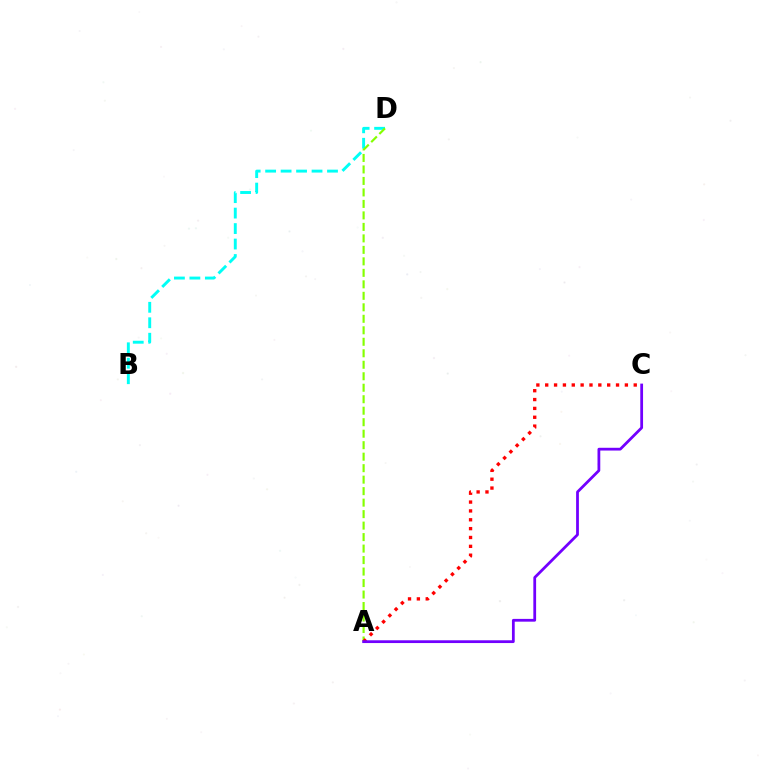{('B', 'D'): [{'color': '#00fff6', 'line_style': 'dashed', 'thickness': 2.1}], ('A', 'D'): [{'color': '#84ff00', 'line_style': 'dashed', 'thickness': 1.56}], ('A', 'C'): [{'color': '#ff0000', 'line_style': 'dotted', 'thickness': 2.41}, {'color': '#7200ff', 'line_style': 'solid', 'thickness': 2.0}]}